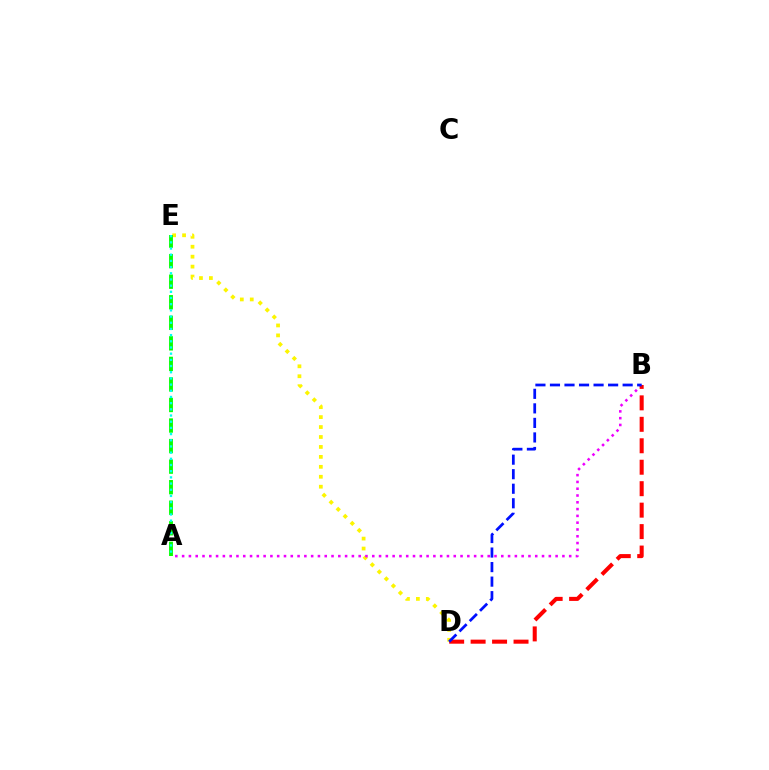{('D', 'E'): [{'color': '#fcf500', 'line_style': 'dotted', 'thickness': 2.7}], ('A', 'B'): [{'color': '#ee00ff', 'line_style': 'dotted', 'thickness': 1.84}], ('A', 'E'): [{'color': '#08ff00', 'line_style': 'dashed', 'thickness': 2.79}, {'color': '#00fff6', 'line_style': 'dotted', 'thickness': 1.68}], ('B', 'D'): [{'color': '#ff0000', 'line_style': 'dashed', 'thickness': 2.91}, {'color': '#0010ff', 'line_style': 'dashed', 'thickness': 1.97}]}